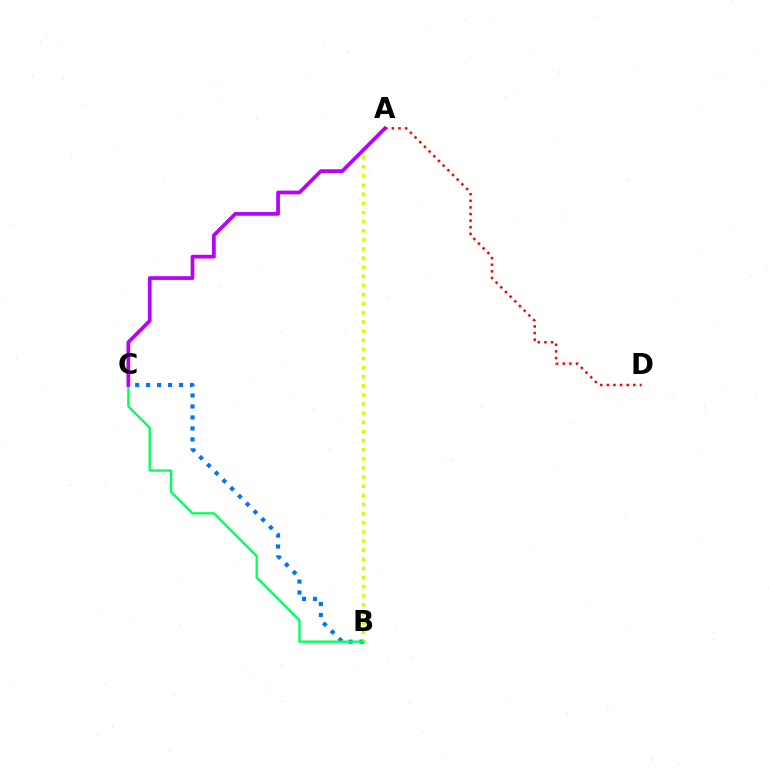{('B', 'C'): [{'color': '#0074ff', 'line_style': 'dotted', 'thickness': 2.98}, {'color': '#00ff5c', 'line_style': 'solid', 'thickness': 1.66}], ('A', 'B'): [{'color': '#d1ff00', 'line_style': 'dotted', 'thickness': 2.48}], ('A', 'C'): [{'color': '#b900ff', 'line_style': 'solid', 'thickness': 2.69}], ('A', 'D'): [{'color': '#ff0000', 'line_style': 'dotted', 'thickness': 1.8}]}